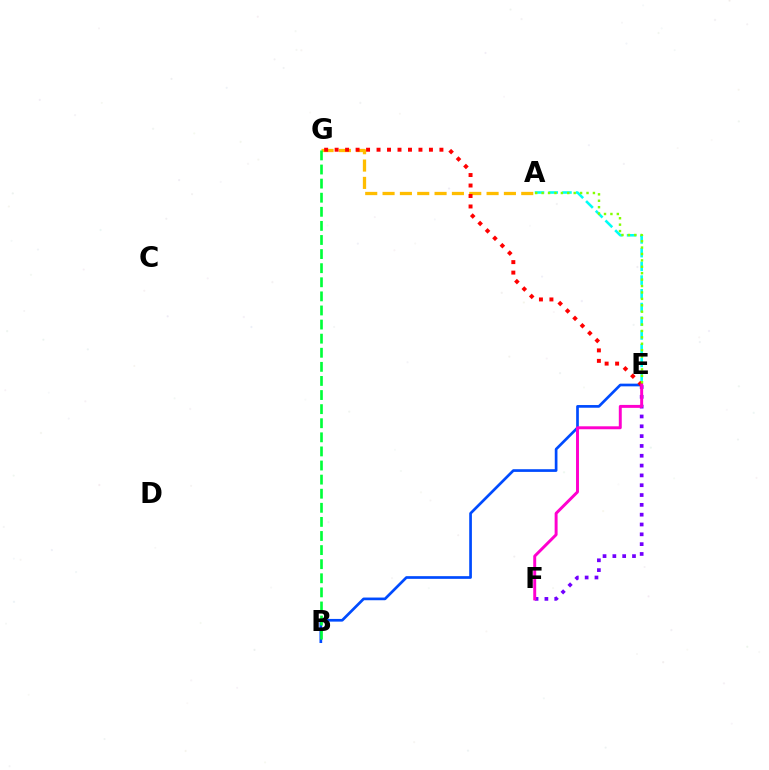{('A', 'E'): [{'color': '#00fff6', 'line_style': 'dashed', 'thickness': 1.86}, {'color': '#84ff00', 'line_style': 'dotted', 'thickness': 1.74}], ('B', 'E'): [{'color': '#004bff', 'line_style': 'solid', 'thickness': 1.94}], ('A', 'G'): [{'color': '#ffbd00', 'line_style': 'dashed', 'thickness': 2.36}], ('E', 'F'): [{'color': '#7200ff', 'line_style': 'dotted', 'thickness': 2.67}, {'color': '#ff00cf', 'line_style': 'solid', 'thickness': 2.12}], ('B', 'G'): [{'color': '#00ff39', 'line_style': 'dashed', 'thickness': 1.91}], ('E', 'G'): [{'color': '#ff0000', 'line_style': 'dotted', 'thickness': 2.85}]}